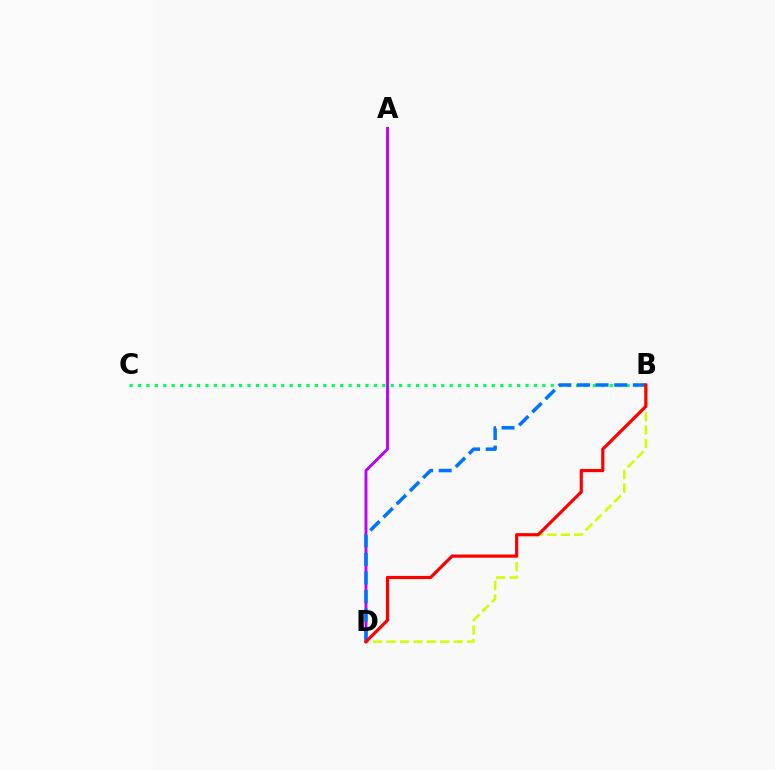{('B', 'D'): [{'color': '#d1ff00', 'line_style': 'dashed', 'thickness': 1.82}, {'color': '#0074ff', 'line_style': 'dashed', 'thickness': 2.53}, {'color': '#ff0000', 'line_style': 'solid', 'thickness': 2.29}], ('A', 'D'): [{'color': '#b900ff', 'line_style': 'solid', 'thickness': 2.07}], ('B', 'C'): [{'color': '#00ff5c', 'line_style': 'dotted', 'thickness': 2.29}]}